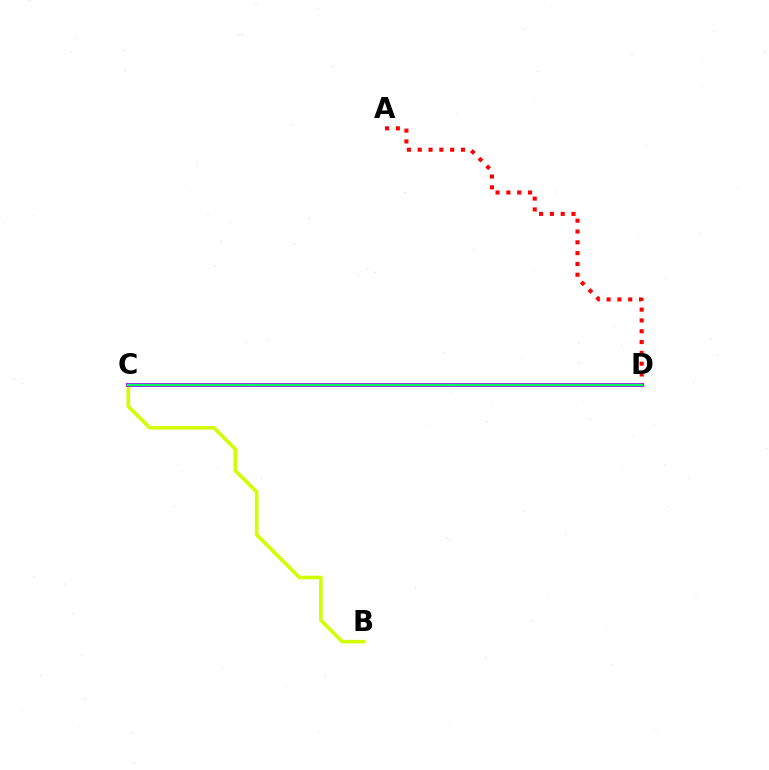{('B', 'C'): [{'color': '#d1ff00', 'line_style': 'solid', 'thickness': 2.59}], ('C', 'D'): [{'color': '#0074ff', 'line_style': 'solid', 'thickness': 1.66}, {'color': '#b900ff', 'line_style': 'solid', 'thickness': 2.79}, {'color': '#00ff5c', 'line_style': 'solid', 'thickness': 1.69}], ('A', 'D'): [{'color': '#ff0000', 'line_style': 'dotted', 'thickness': 2.94}]}